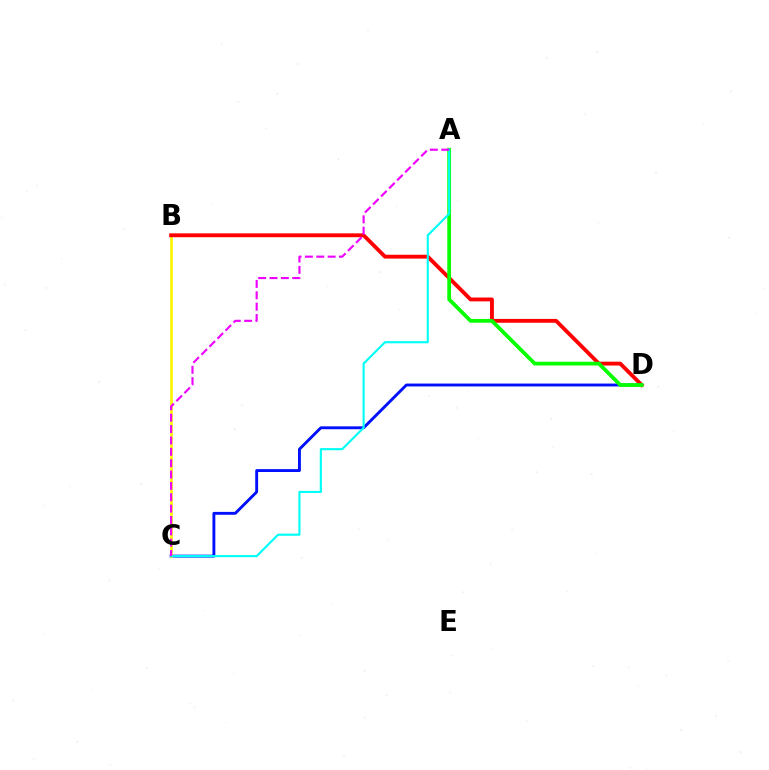{('C', 'D'): [{'color': '#0010ff', 'line_style': 'solid', 'thickness': 2.07}], ('B', 'C'): [{'color': '#fcf500', 'line_style': 'solid', 'thickness': 1.89}], ('B', 'D'): [{'color': '#ff0000', 'line_style': 'solid', 'thickness': 2.77}], ('A', 'D'): [{'color': '#08ff00', 'line_style': 'solid', 'thickness': 2.71}], ('A', 'C'): [{'color': '#00fff6', 'line_style': 'solid', 'thickness': 1.53}, {'color': '#ee00ff', 'line_style': 'dashed', 'thickness': 1.54}]}